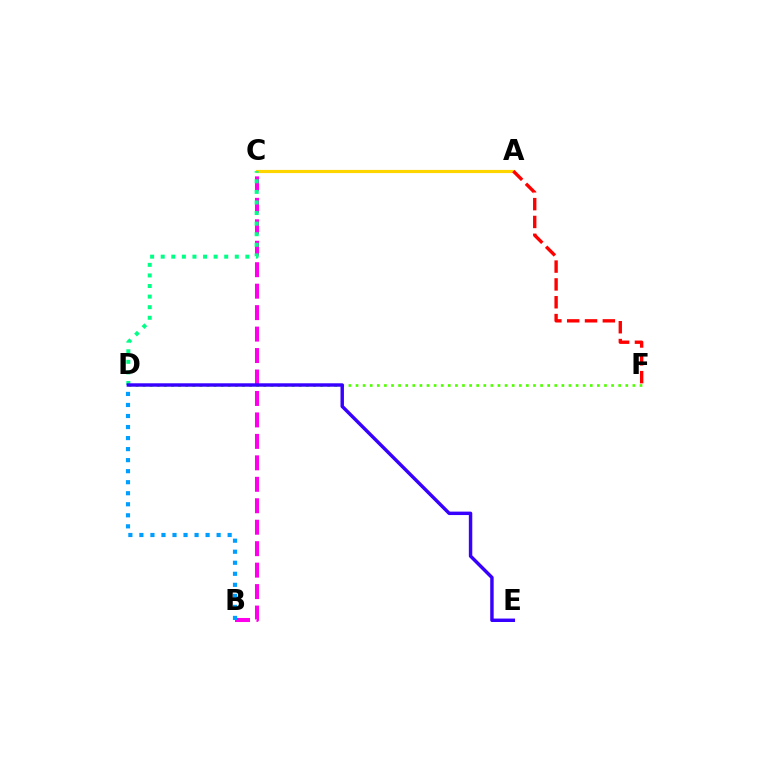{('D', 'F'): [{'color': '#4fff00', 'line_style': 'dotted', 'thickness': 1.93}], ('B', 'C'): [{'color': '#ff00ed', 'line_style': 'dashed', 'thickness': 2.92}], ('B', 'D'): [{'color': '#009eff', 'line_style': 'dotted', 'thickness': 3.0}], ('A', 'C'): [{'color': '#ffd500', 'line_style': 'solid', 'thickness': 2.28}], ('A', 'F'): [{'color': '#ff0000', 'line_style': 'dashed', 'thickness': 2.42}], ('C', 'D'): [{'color': '#00ff86', 'line_style': 'dotted', 'thickness': 2.88}], ('D', 'E'): [{'color': '#3700ff', 'line_style': 'solid', 'thickness': 2.47}]}